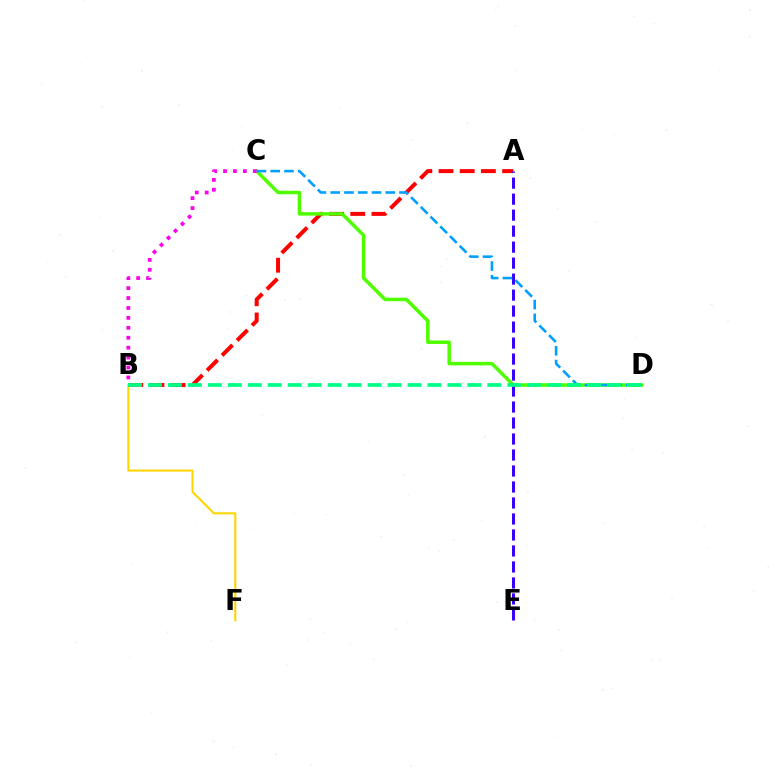{('A', 'B'): [{'color': '#ff0000', 'line_style': 'dashed', 'thickness': 2.88}], ('A', 'E'): [{'color': '#3700ff', 'line_style': 'dashed', 'thickness': 2.17}], ('B', 'F'): [{'color': '#ffd500', 'line_style': 'solid', 'thickness': 1.5}], ('C', 'D'): [{'color': '#4fff00', 'line_style': 'solid', 'thickness': 2.52}, {'color': '#009eff', 'line_style': 'dashed', 'thickness': 1.87}], ('B', 'C'): [{'color': '#ff00ed', 'line_style': 'dotted', 'thickness': 2.7}], ('B', 'D'): [{'color': '#00ff86', 'line_style': 'dashed', 'thickness': 2.71}]}